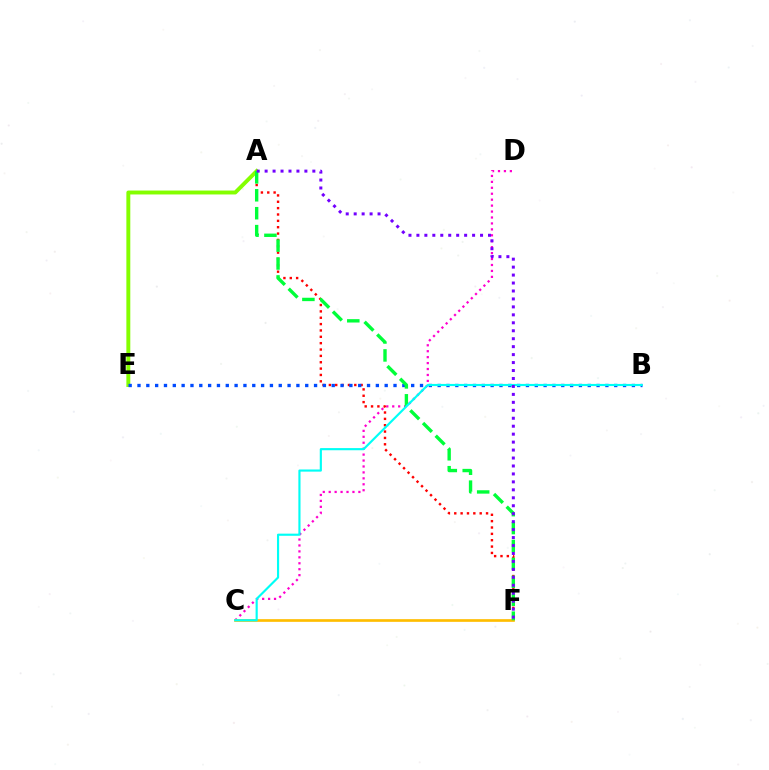{('C', 'D'): [{'color': '#ff00cf', 'line_style': 'dotted', 'thickness': 1.61}], ('A', 'F'): [{'color': '#ff0000', 'line_style': 'dotted', 'thickness': 1.73}, {'color': '#00ff39', 'line_style': 'dashed', 'thickness': 2.43}, {'color': '#7200ff', 'line_style': 'dotted', 'thickness': 2.16}], ('C', 'F'): [{'color': '#ffbd00', 'line_style': 'solid', 'thickness': 1.93}], ('A', 'E'): [{'color': '#84ff00', 'line_style': 'solid', 'thickness': 2.82}], ('B', 'E'): [{'color': '#004bff', 'line_style': 'dotted', 'thickness': 2.4}], ('B', 'C'): [{'color': '#00fff6', 'line_style': 'solid', 'thickness': 1.55}]}